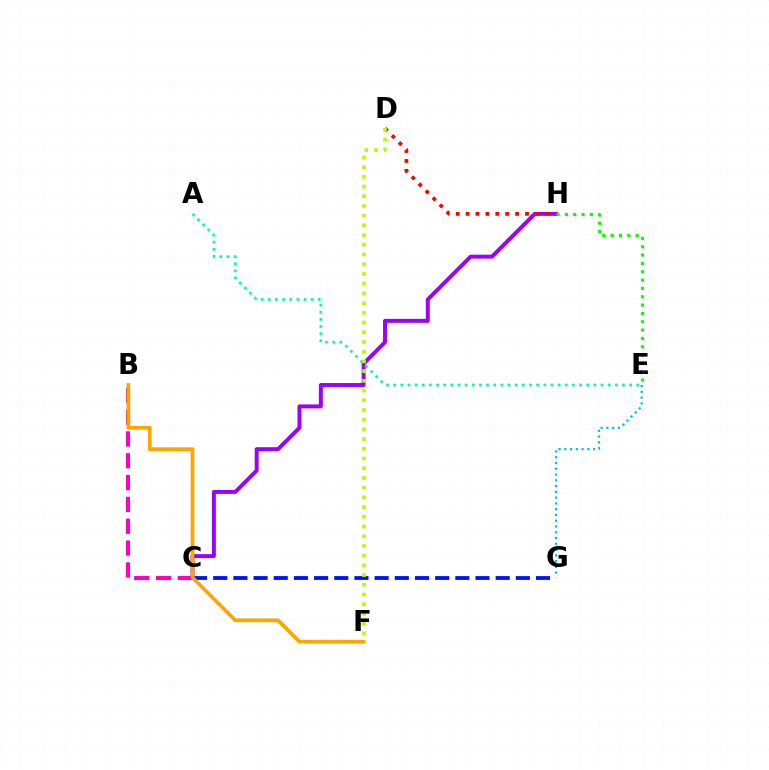{('B', 'C'): [{'color': '#ff00bd', 'line_style': 'dashed', 'thickness': 2.97}], ('C', 'H'): [{'color': '#9b00ff', 'line_style': 'solid', 'thickness': 2.83}], ('C', 'G'): [{'color': '#0010ff', 'line_style': 'dashed', 'thickness': 2.74}], ('E', 'H'): [{'color': '#08ff00', 'line_style': 'dotted', 'thickness': 2.26}], ('E', 'G'): [{'color': '#00b5ff', 'line_style': 'dotted', 'thickness': 1.57}], ('D', 'H'): [{'color': '#ff0000', 'line_style': 'dotted', 'thickness': 2.69}], ('A', 'E'): [{'color': '#00ff9d', 'line_style': 'dotted', 'thickness': 1.94}], ('D', 'F'): [{'color': '#b3ff00', 'line_style': 'dotted', 'thickness': 2.64}], ('B', 'F'): [{'color': '#ffa500', 'line_style': 'solid', 'thickness': 2.67}]}